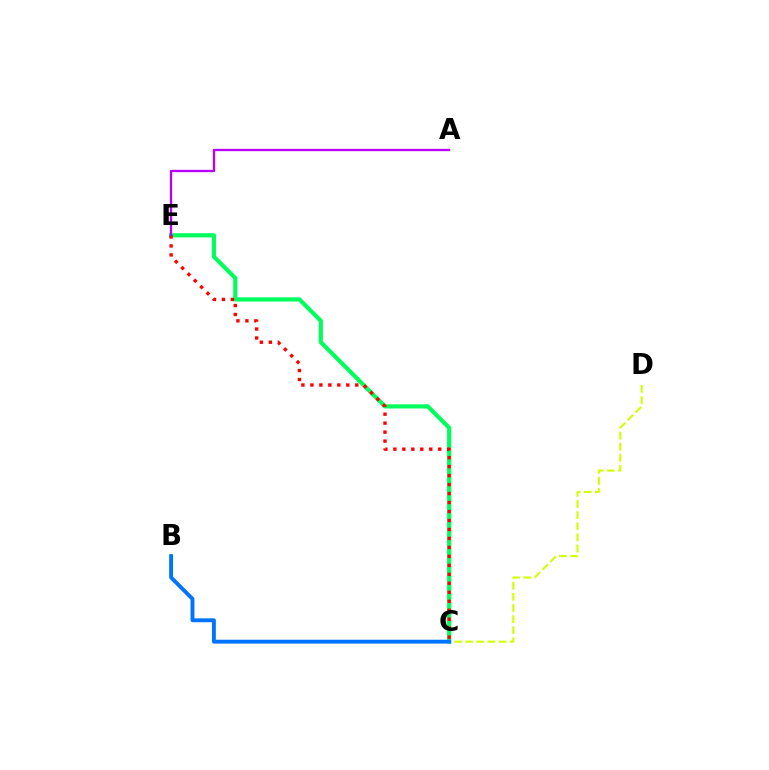{('C', 'E'): [{'color': '#00ff5c', 'line_style': 'solid', 'thickness': 3.0}, {'color': '#ff0000', 'line_style': 'dotted', 'thickness': 2.44}], ('A', 'E'): [{'color': '#b900ff', 'line_style': 'solid', 'thickness': 1.67}], ('C', 'D'): [{'color': '#d1ff00', 'line_style': 'dashed', 'thickness': 1.51}], ('B', 'C'): [{'color': '#0074ff', 'line_style': 'solid', 'thickness': 2.8}]}